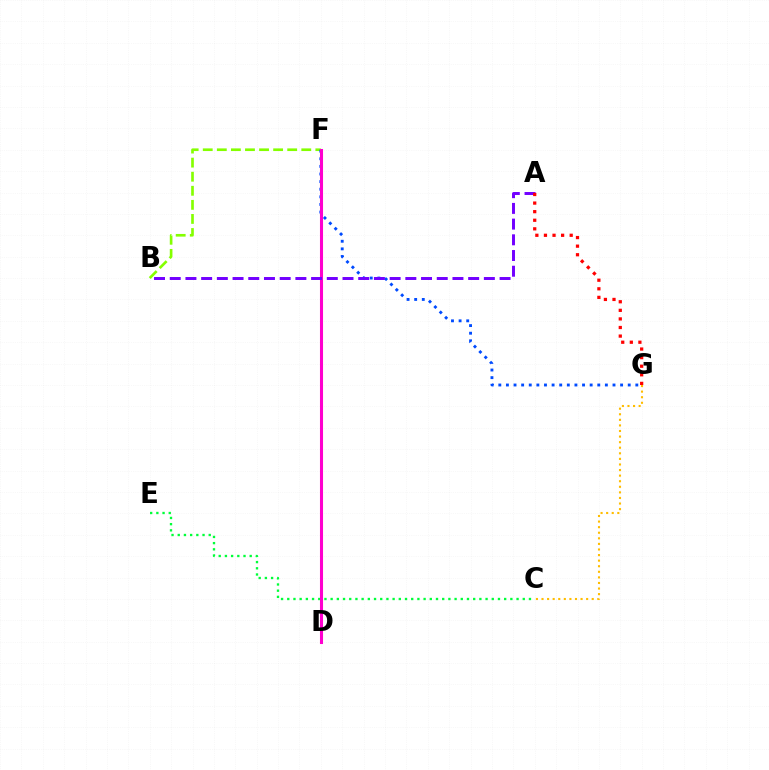{('B', 'F'): [{'color': '#84ff00', 'line_style': 'dashed', 'thickness': 1.91}], ('F', 'G'): [{'color': '#004bff', 'line_style': 'dotted', 'thickness': 2.07}], ('C', 'E'): [{'color': '#00ff39', 'line_style': 'dotted', 'thickness': 1.68}], ('D', 'F'): [{'color': '#00fff6', 'line_style': 'dotted', 'thickness': 2.13}, {'color': '#ff00cf', 'line_style': 'solid', 'thickness': 2.2}], ('A', 'B'): [{'color': '#7200ff', 'line_style': 'dashed', 'thickness': 2.13}], ('C', 'G'): [{'color': '#ffbd00', 'line_style': 'dotted', 'thickness': 1.52}], ('A', 'G'): [{'color': '#ff0000', 'line_style': 'dotted', 'thickness': 2.33}]}